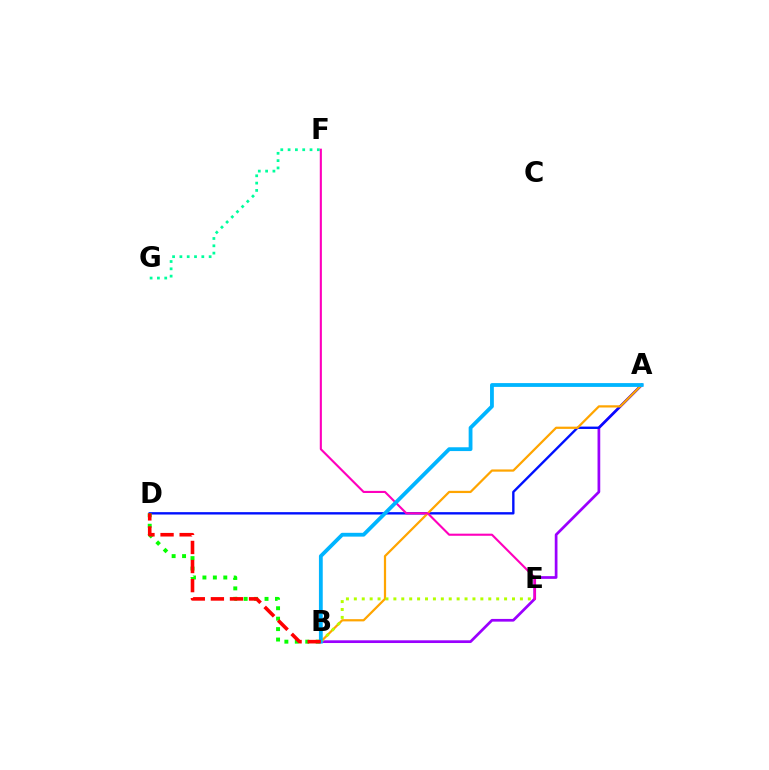{('A', 'B'): [{'color': '#9b00ff', 'line_style': 'solid', 'thickness': 1.95}, {'color': '#ffa500', 'line_style': 'solid', 'thickness': 1.6}, {'color': '#00b5ff', 'line_style': 'solid', 'thickness': 2.74}], ('A', 'D'): [{'color': '#0010ff', 'line_style': 'solid', 'thickness': 1.71}], ('B', 'D'): [{'color': '#08ff00', 'line_style': 'dotted', 'thickness': 2.84}, {'color': '#ff0000', 'line_style': 'dashed', 'thickness': 2.59}], ('F', 'G'): [{'color': '#00ff9d', 'line_style': 'dotted', 'thickness': 1.99}], ('E', 'F'): [{'color': '#ff00bd', 'line_style': 'solid', 'thickness': 1.52}], ('B', 'E'): [{'color': '#b3ff00', 'line_style': 'dotted', 'thickness': 2.15}]}